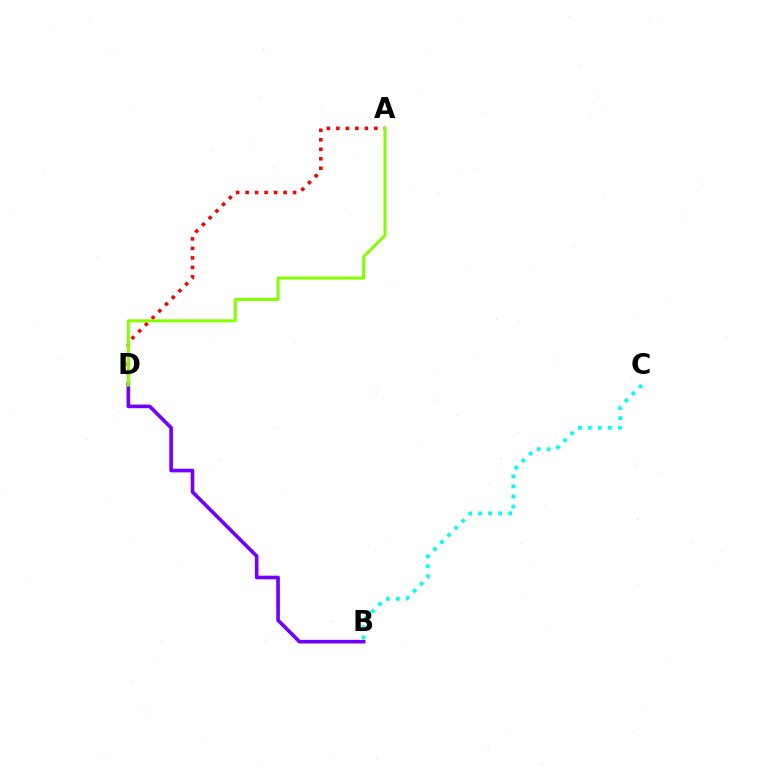{('A', 'D'): [{'color': '#ff0000', 'line_style': 'dotted', 'thickness': 2.58}, {'color': '#84ff00', 'line_style': 'solid', 'thickness': 2.18}], ('B', 'C'): [{'color': '#00fff6', 'line_style': 'dotted', 'thickness': 2.72}], ('B', 'D'): [{'color': '#7200ff', 'line_style': 'solid', 'thickness': 2.62}]}